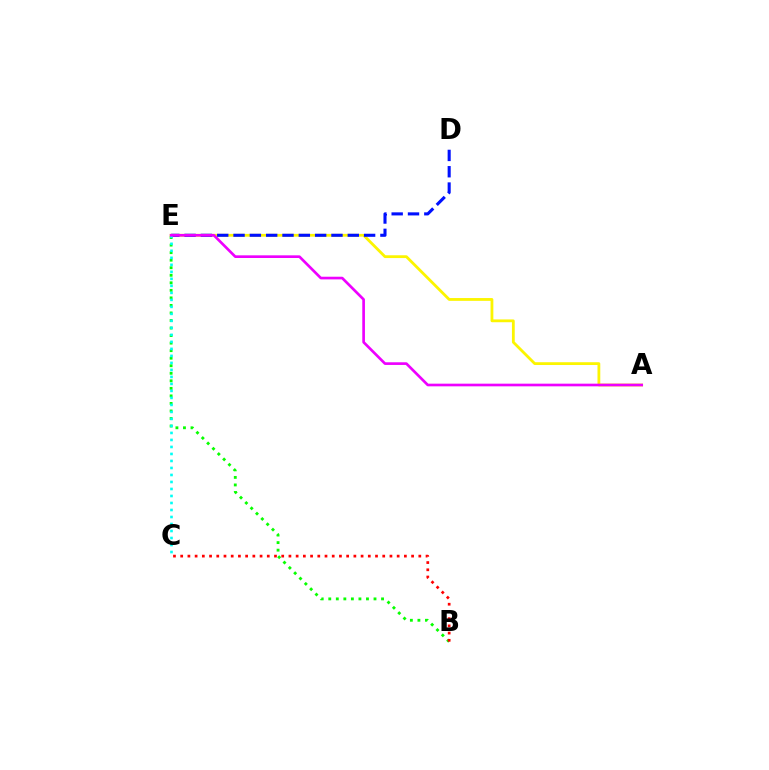{('B', 'E'): [{'color': '#08ff00', 'line_style': 'dotted', 'thickness': 2.05}], ('A', 'E'): [{'color': '#fcf500', 'line_style': 'solid', 'thickness': 2.01}, {'color': '#ee00ff', 'line_style': 'solid', 'thickness': 1.92}], ('D', 'E'): [{'color': '#0010ff', 'line_style': 'dashed', 'thickness': 2.22}], ('C', 'E'): [{'color': '#00fff6', 'line_style': 'dotted', 'thickness': 1.9}], ('B', 'C'): [{'color': '#ff0000', 'line_style': 'dotted', 'thickness': 1.96}]}